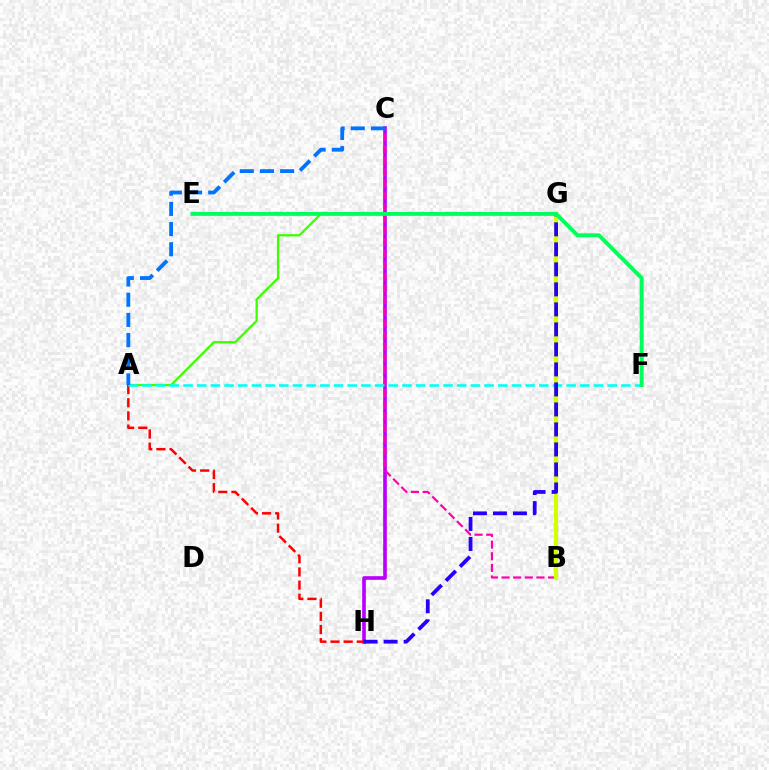{('A', 'G'): [{'color': '#3dff00', 'line_style': 'solid', 'thickness': 1.65}], ('C', 'H'): [{'color': '#b900ff', 'line_style': 'solid', 'thickness': 2.62}], ('B', 'G'): [{'color': '#ff9400', 'line_style': 'solid', 'thickness': 2.01}, {'color': '#d1ff00', 'line_style': 'solid', 'thickness': 3.0}], ('A', 'H'): [{'color': '#ff0000', 'line_style': 'dashed', 'thickness': 1.79}], ('B', 'C'): [{'color': '#ff00ac', 'line_style': 'dashed', 'thickness': 1.58}], ('A', 'F'): [{'color': '#00fff6', 'line_style': 'dashed', 'thickness': 1.86}], ('G', 'H'): [{'color': '#2500ff', 'line_style': 'dashed', 'thickness': 2.72}], ('A', 'C'): [{'color': '#0074ff', 'line_style': 'dashed', 'thickness': 2.74}], ('E', 'F'): [{'color': '#00ff5c', 'line_style': 'solid', 'thickness': 2.83}]}